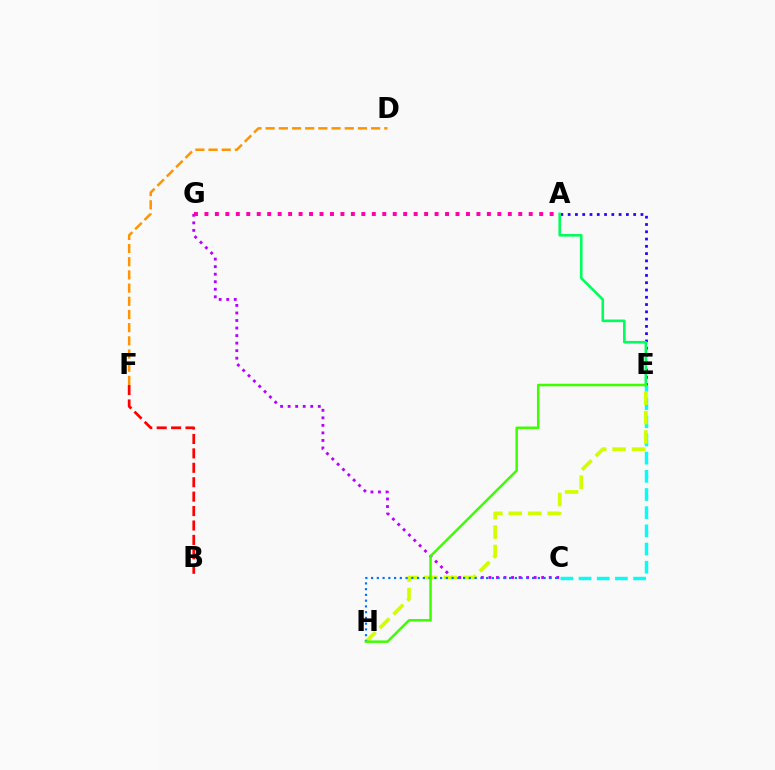{('D', 'F'): [{'color': '#ff9400', 'line_style': 'dashed', 'thickness': 1.79}], ('C', 'G'): [{'color': '#b900ff', 'line_style': 'dotted', 'thickness': 2.05}], ('C', 'E'): [{'color': '#00fff6', 'line_style': 'dashed', 'thickness': 2.47}], ('A', 'E'): [{'color': '#2500ff', 'line_style': 'dotted', 'thickness': 1.98}, {'color': '#00ff5c', 'line_style': 'solid', 'thickness': 1.88}], ('E', 'H'): [{'color': '#d1ff00', 'line_style': 'dashed', 'thickness': 2.64}, {'color': '#3dff00', 'line_style': 'solid', 'thickness': 1.79}], ('C', 'H'): [{'color': '#0074ff', 'line_style': 'dotted', 'thickness': 1.56}], ('A', 'G'): [{'color': '#ff00ac', 'line_style': 'dotted', 'thickness': 2.84}], ('B', 'F'): [{'color': '#ff0000', 'line_style': 'dashed', 'thickness': 1.96}]}